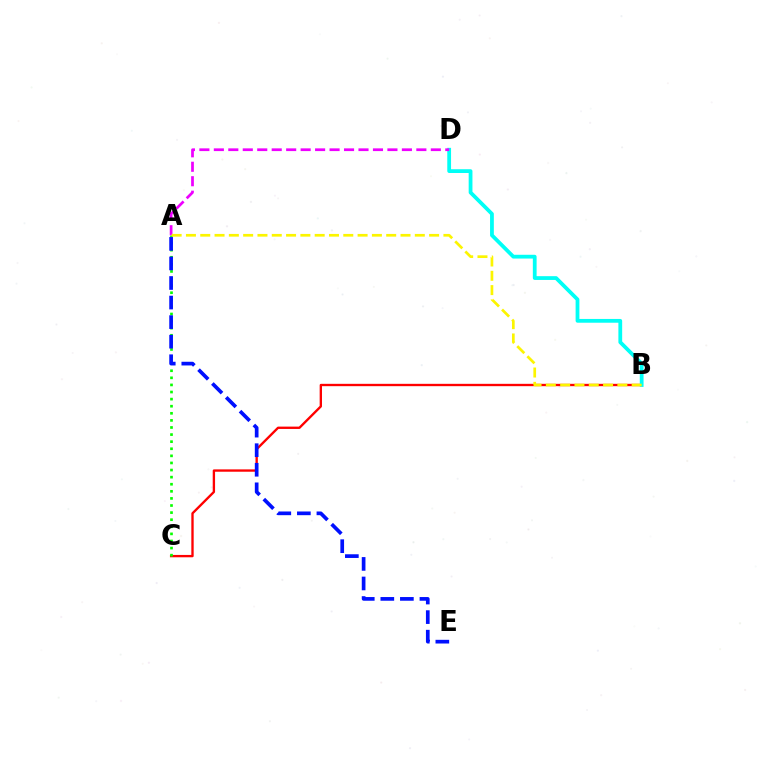{('B', 'C'): [{'color': '#ff0000', 'line_style': 'solid', 'thickness': 1.69}], ('B', 'D'): [{'color': '#00fff6', 'line_style': 'solid', 'thickness': 2.72}], ('A', 'C'): [{'color': '#08ff00', 'line_style': 'dotted', 'thickness': 1.93}], ('A', 'D'): [{'color': '#ee00ff', 'line_style': 'dashed', 'thickness': 1.97}], ('A', 'E'): [{'color': '#0010ff', 'line_style': 'dashed', 'thickness': 2.66}], ('A', 'B'): [{'color': '#fcf500', 'line_style': 'dashed', 'thickness': 1.94}]}